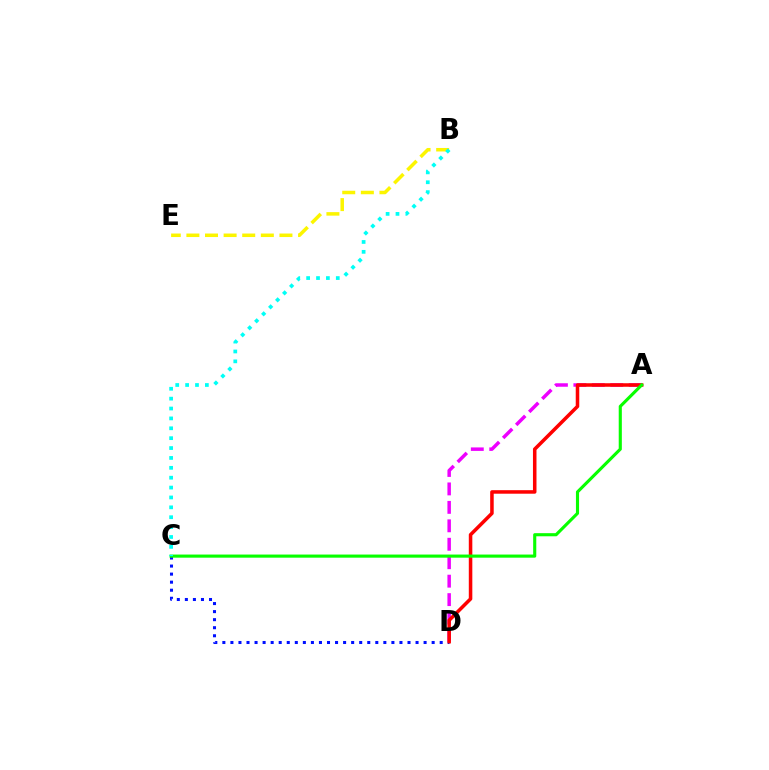{('C', 'D'): [{'color': '#0010ff', 'line_style': 'dotted', 'thickness': 2.19}], ('B', 'E'): [{'color': '#fcf500', 'line_style': 'dashed', 'thickness': 2.53}], ('A', 'D'): [{'color': '#ee00ff', 'line_style': 'dashed', 'thickness': 2.51}, {'color': '#ff0000', 'line_style': 'solid', 'thickness': 2.54}], ('A', 'C'): [{'color': '#08ff00', 'line_style': 'solid', 'thickness': 2.25}], ('B', 'C'): [{'color': '#00fff6', 'line_style': 'dotted', 'thickness': 2.68}]}